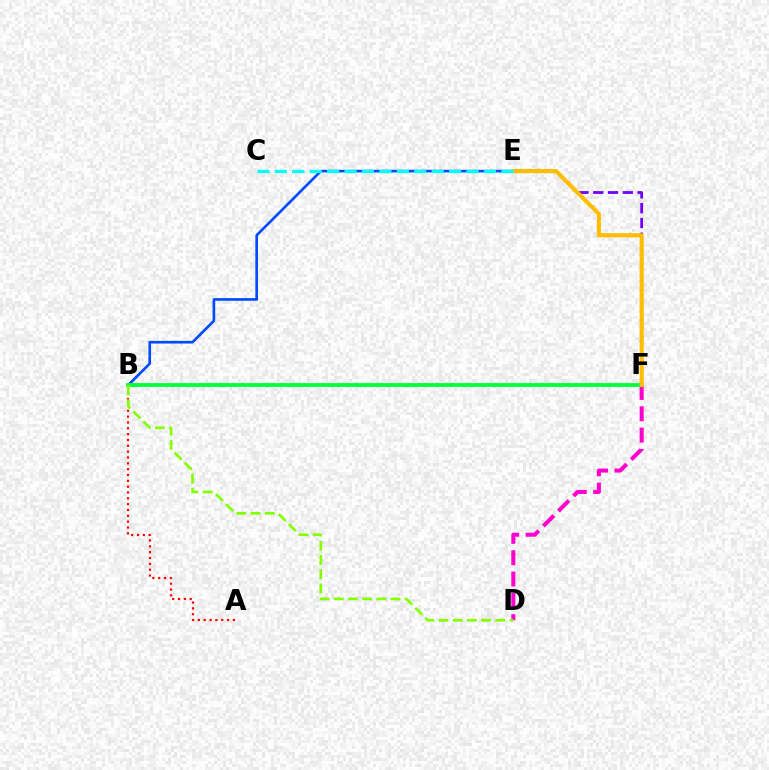{('B', 'E'): [{'color': '#004bff', 'line_style': 'solid', 'thickness': 1.91}], ('D', 'F'): [{'color': '#ff00cf', 'line_style': 'dashed', 'thickness': 2.9}], ('B', 'F'): [{'color': '#00ff39', 'line_style': 'solid', 'thickness': 2.72}], ('A', 'B'): [{'color': '#ff0000', 'line_style': 'dotted', 'thickness': 1.59}], ('B', 'D'): [{'color': '#84ff00', 'line_style': 'dashed', 'thickness': 1.93}], ('E', 'F'): [{'color': '#7200ff', 'line_style': 'dashed', 'thickness': 2.01}, {'color': '#ffbd00', 'line_style': 'solid', 'thickness': 2.95}], ('C', 'E'): [{'color': '#00fff6', 'line_style': 'dashed', 'thickness': 2.37}]}